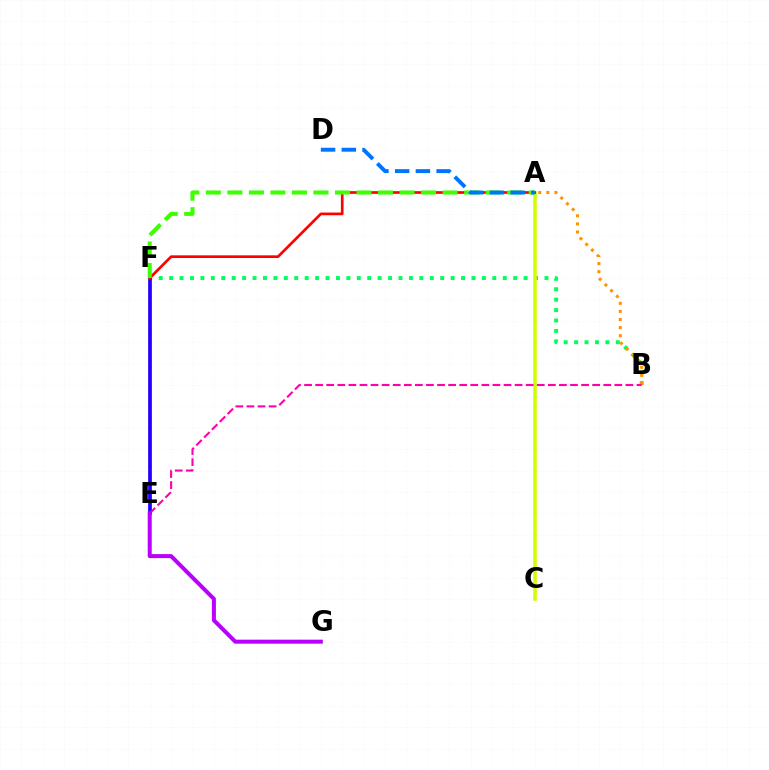{('E', 'F'): [{'color': '#00fff6', 'line_style': 'dotted', 'thickness': 1.7}, {'color': '#2500ff', 'line_style': 'solid', 'thickness': 2.68}], ('B', 'F'): [{'color': '#00ff5c', 'line_style': 'dotted', 'thickness': 2.83}], ('A', 'B'): [{'color': '#ff9400', 'line_style': 'dotted', 'thickness': 2.2}], ('A', 'C'): [{'color': '#d1ff00', 'line_style': 'solid', 'thickness': 2.56}], ('A', 'F'): [{'color': '#ff0000', 'line_style': 'solid', 'thickness': 1.93}, {'color': '#3dff00', 'line_style': 'dashed', 'thickness': 2.92}], ('B', 'E'): [{'color': '#ff00ac', 'line_style': 'dashed', 'thickness': 1.51}], ('E', 'G'): [{'color': '#b900ff', 'line_style': 'solid', 'thickness': 2.89}], ('A', 'D'): [{'color': '#0074ff', 'line_style': 'dashed', 'thickness': 2.82}]}